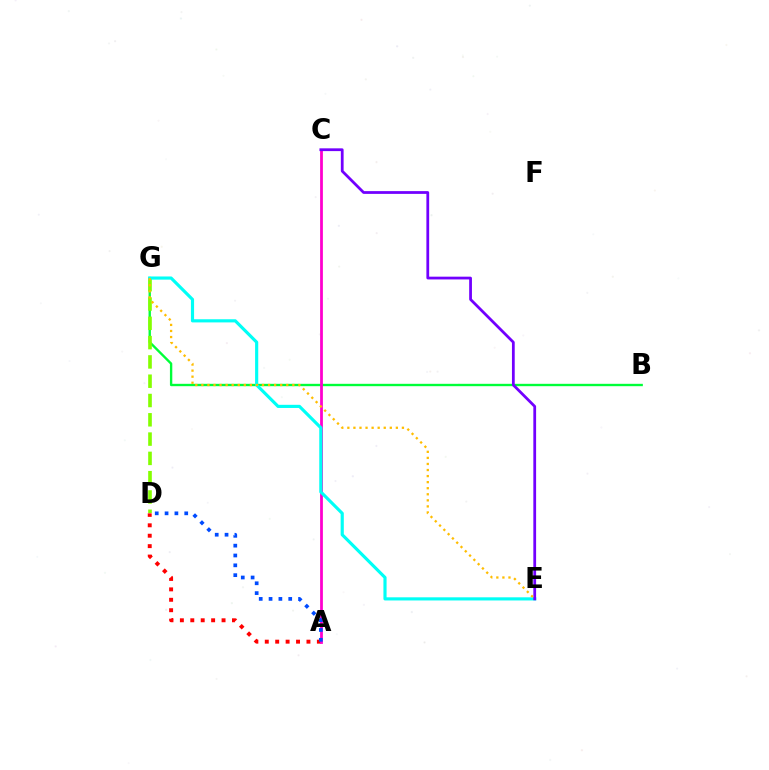{('B', 'G'): [{'color': '#00ff39', 'line_style': 'solid', 'thickness': 1.7}], ('A', 'D'): [{'color': '#ff0000', 'line_style': 'dotted', 'thickness': 2.83}, {'color': '#004bff', 'line_style': 'dotted', 'thickness': 2.67}], ('D', 'G'): [{'color': '#84ff00', 'line_style': 'dashed', 'thickness': 2.62}], ('A', 'C'): [{'color': '#ff00cf', 'line_style': 'solid', 'thickness': 2.0}], ('E', 'G'): [{'color': '#00fff6', 'line_style': 'solid', 'thickness': 2.27}, {'color': '#ffbd00', 'line_style': 'dotted', 'thickness': 1.65}], ('C', 'E'): [{'color': '#7200ff', 'line_style': 'solid', 'thickness': 1.99}]}